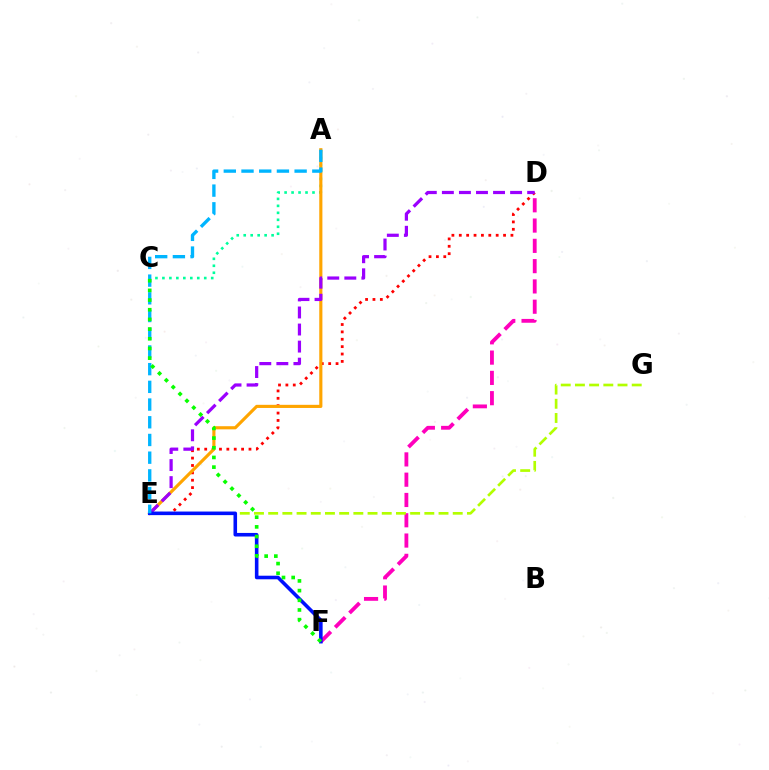{('D', 'E'): [{'color': '#ff0000', 'line_style': 'dotted', 'thickness': 2.0}, {'color': '#9b00ff', 'line_style': 'dashed', 'thickness': 2.32}], ('D', 'F'): [{'color': '#ff00bd', 'line_style': 'dashed', 'thickness': 2.76}], ('A', 'C'): [{'color': '#00ff9d', 'line_style': 'dotted', 'thickness': 1.89}], ('A', 'E'): [{'color': '#ffa500', 'line_style': 'solid', 'thickness': 2.26}, {'color': '#00b5ff', 'line_style': 'dashed', 'thickness': 2.41}], ('E', 'G'): [{'color': '#b3ff00', 'line_style': 'dashed', 'thickness': 1.93}], ('E', 'F'): [{'color': '#0010ff', 'line_style': 'solid', 'thickness': 2.58}], ('C', 'F'): [{'color': '#08ff00', 'line_style': 'dotted', 'thickness': 2.63}]}